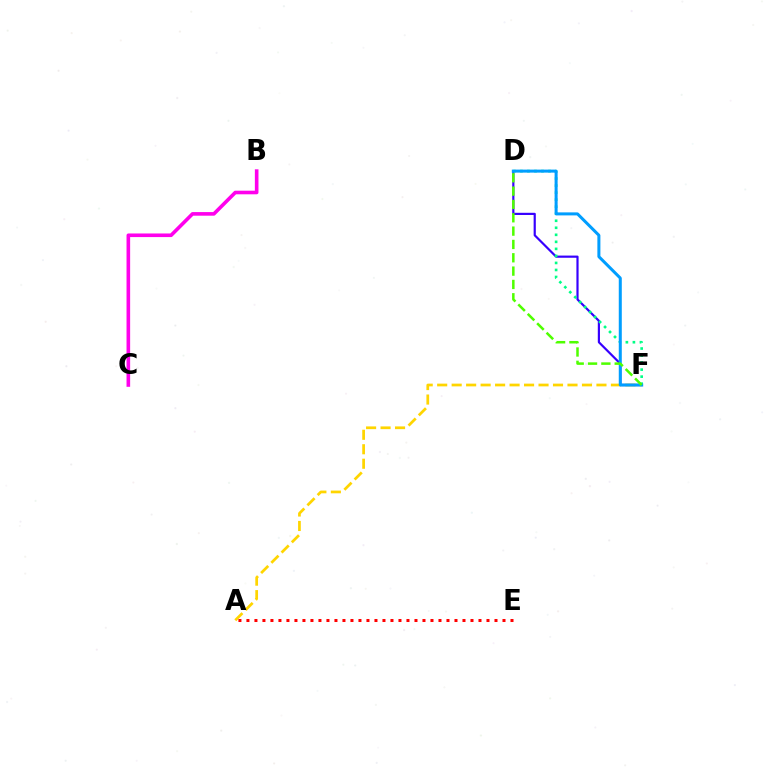{('D', 'F'): [{'color': '#3700ff', 'line_style': 'solid', 'thickness': 1.57}, {'color': '#00ff86', 'line_style': 'dotted', 'thickness': 1.91}, {'color': '#009eff', 'line_style': 'solid', 'thickness': 2.18}, {'color': '#4fff00', 'line_style': 'dashed', 'thickness': 1.81}], ('B', 'C'): [{'color': '#ff00ed', 'line_style': 'solid', 'thickness': 2.6}], ('A', 'F'): [{'color': '#ffd500', 'line_style': 'dashed', 'thickness': 1.97}], ('A', 'E'): [{'color': '#ff0000', 'line_style': 'dotted', 'thickness': 2.17}]}